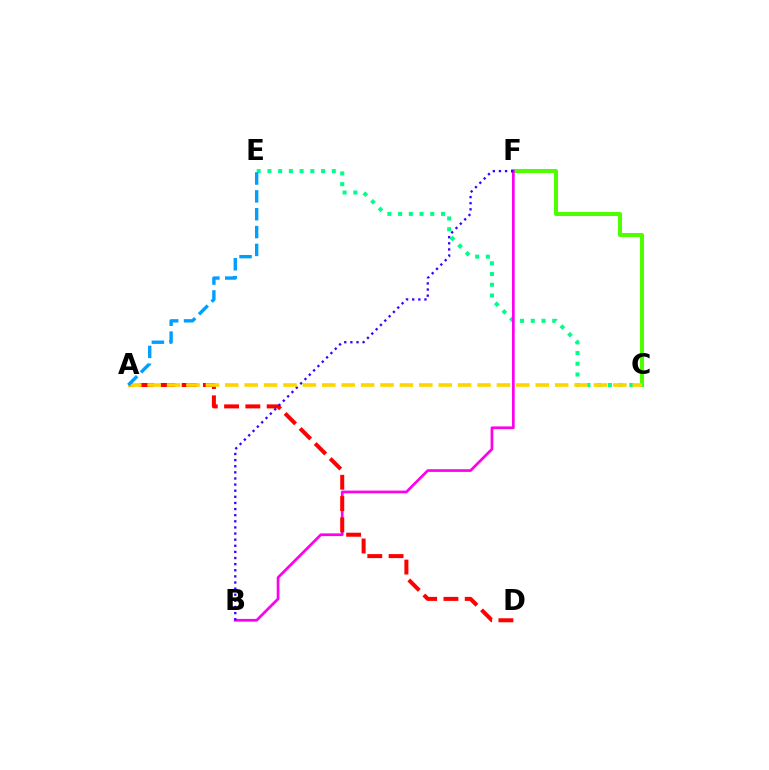{('C', 'F'): [{'color': '#4fff00', 'line_style': 'solid', 'thickness': 2.91}], ('C', 'E'): [{'color': '#00ff86', 'line_style': 'dotted', 'thickness': 2.91}], ('B', 'F'): [{'color': '#ff00ed', 'line_style': 'solid', 'thickness': 1.96}, {'color': '#3700ff', 'line_style': 'dotted', 'thickness': 1.66}], ('A', 'D'): [{'color': '#ff0000', 'line_style': 'dashed', 'thickness': 2.89}], ('A', 'C'): [{'color': '#ffd500', 'line_style': 'dashed', 'thickness': 2.64}], ('A', 'E'): [{'color': '#009eff', 'line_style': 'dashed', 'thickness': 2.43}]}